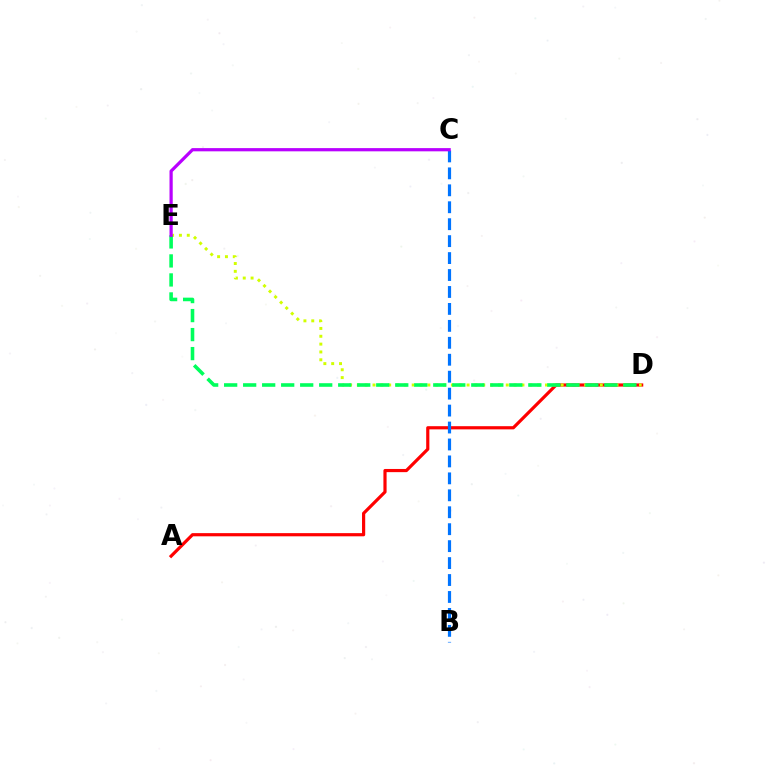{('A', 'D'): [{'color': '#ff0000', 'line_style': 'solid', 'thickness': 2.29}], ('B', 'C'): [{'color': '#0074ff', 'line_style': 'dashed', 'thickness': 2.3}], ('D', 'E'): [{'color': '#d1ff00', 'line_style': 'dotted', 'thickness': 2.13}, {'color': '#00ff5c', 'line_style': 'dashed', 'thickness': 2.58}], ('C', 'E'): [{'color': '#b900ff', 'line_style': 'solid', 'thickness': 2.31}]}